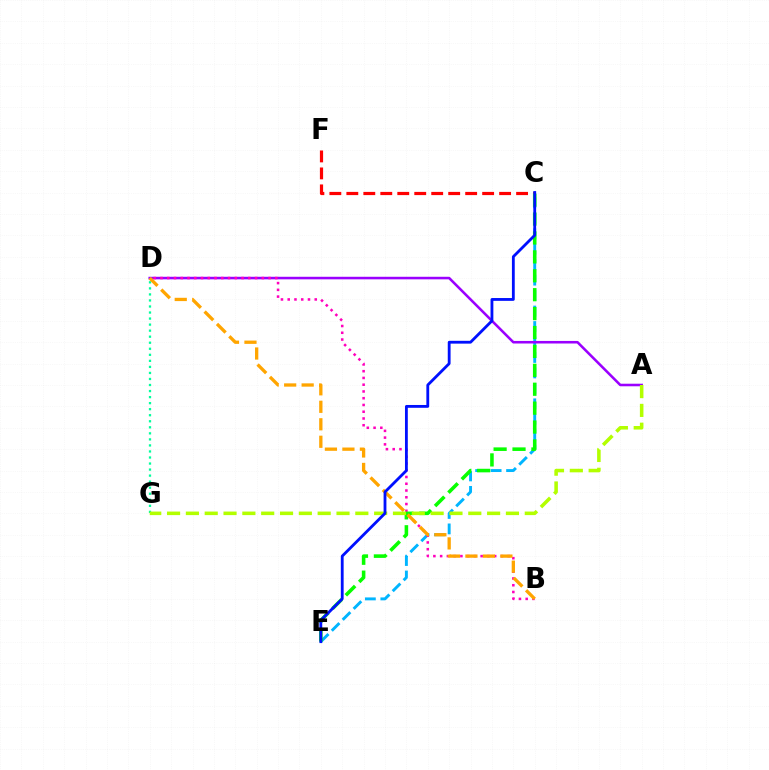{('D', 'G'): [{'color': '#00ff9d', 'line_style': 'dotted', 'thickness': 1.64}], ('C', 'E'): [{'color': '#00b5ff', 'line_style': 'dashed', 'thickness': 2.1}, {'color': '#08ff00', 'line_style': 'dashed', 'thickness': 2.57}, {'color': '#0010ff', 'line_style': 'solid', 'thickness': 2.03}], ('C', 'F'): [{'color': '#ff0000', 'line_style': 'dashed', 'thickness': 2.31}], ('A', 'D'): [{'color': '#9b00ff', 'line_style': 'solid', 'thickness': 1.84}], ('B', 'D'): [{'color': '#ff00bd', 'line_style': 'dotted', 'thickness': 1.84}, {'color': '#ffa500', 'line_style': 'dashed', 'thickness': 2.38}], ('A', 'G'): [{'color': '#b3ff00', 'line_style': 'dashed', 'thickness': 2.56}]}